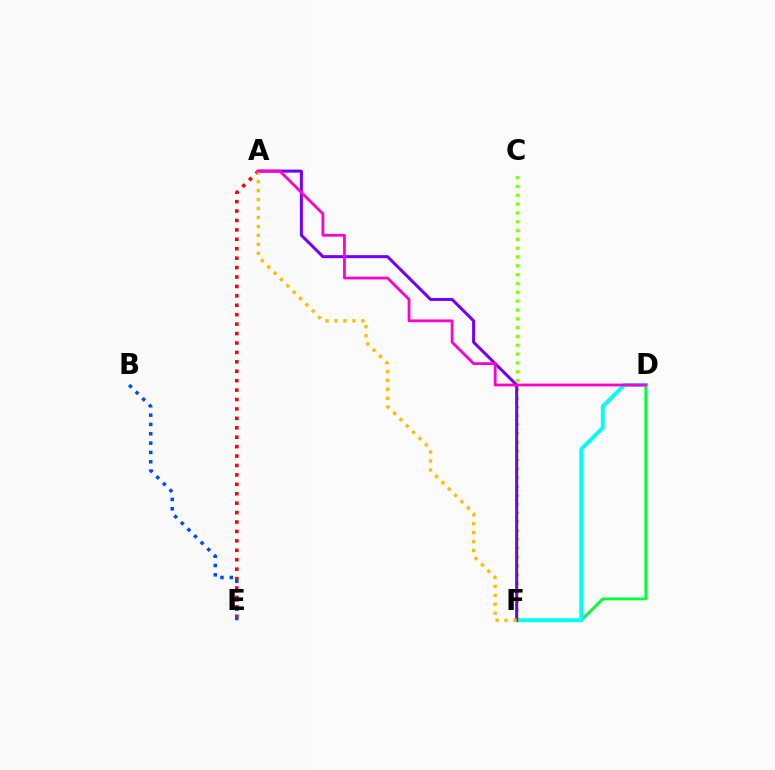{('D', 'F'): [{'color': '#00ff39', 'line_style': 'solid', 'thickness': 2.05}, {'color': '#00fff6', 'line_style': 'solid', 'thickness': 2.81}], ('C', 'F'): [{'color': '#84ff00', 'line_style': 'dotted', 'thickness': 2.4}], ('A', 'E'): [{'color': '#ff0000', 'line_style': 'dotted', 'thickness': 2.56}], ('A', 'F'): [{'color': '#7200ff', 'line_style': 'solid', 'thickness': 2.17}, {'color': '#ffbd00', 'line_style': 'dotted', 'thickness': 2.43}], ('A', 'D'): [{'color': '#ff00cf', 'line_style': 'solid', 'thickness': 2.01}], ('B', 'E'): [{'color': '#004bff', 'line_style': 'dotted', 'thickness': 2.53}]}